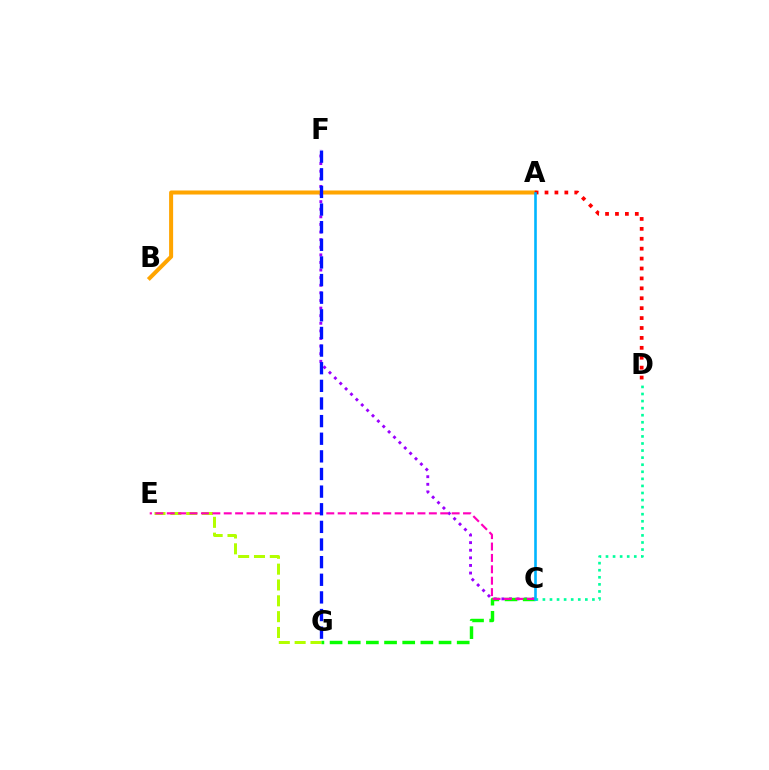{('E', 'G'): [{'color': '#b3ff00', 'line_style': 'dashed', 'thickness': 2.15}], ('C', 'F'): [{'color': '#9b00ff', 'line_style': 'dotted', 'thickness': 2.07}], ('C', 'G'): [{'color': '#08ff00', 'line_style': 'dashed', 'thickness': 2.47}], ('A', 'B'): [{'color': '#ffa500', 'line_style': 'solid', 'thickness': 2.9}], ('C', 'E'): [{'color': '#ff00bd', 'line_style': 'dashed', 'thickness': 1.55}], ('C', 'D'): [{'color': '#00ff9d', 'line_style': 'dotted', 'thickness': 1.92}], ('A', 'D'): [{'color': '#ff0000', 'line_style': 'dotted', 'thickness': 2.69}], ('A', 'C'): [{'color': '#00b5ff', 'line_style': 'solid', 'thickness': 1.88}], ('F', 'G'): [{'color': '#0010ff', 'line_style': 'dashed', 'thickness': 2.4}]}